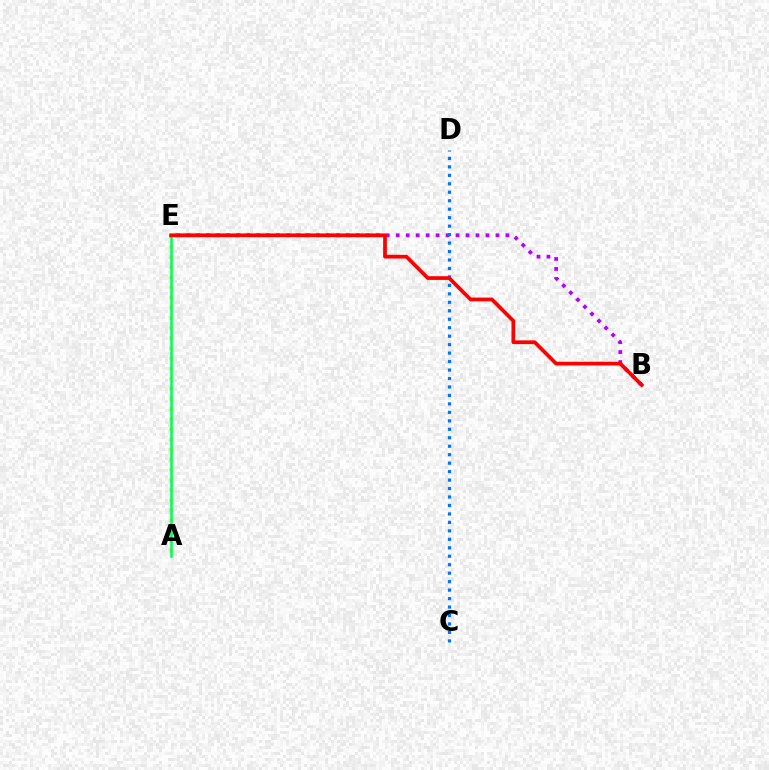{('B', 'E'): [{'color': '#b900ff', 'line_style': 'dotted', 'thickness': 2.71}, {'color': '#ff0000', 'line_style': 'solid', 'thickness': 2.68}], ('C', 'D'): [{'color': '#0074ff', 'line_style': 'dotted', 'thickness': 2.3}], ('A', 'E'): [{'color': '#d1ff00', 'line_style': 'dotted', 'thickness': 2.75}, {'color': '#00ff5c', 'line_style': 'solid', 'thickness': 1.83}]}